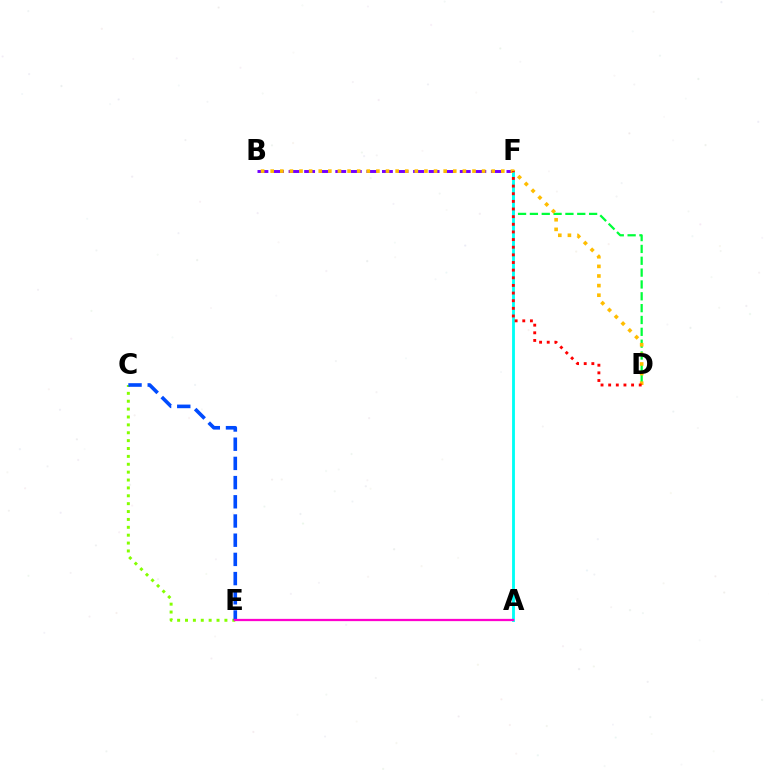{('C', 'E'): [{'color': '#84ff00', 'line_style': 'dotted', 'thickness': 2.14}, {'color': '#004bff', 'line_style': 'dashed', 'thickness': 2.61}], ('B', 'F'): [{'color': '#7200ff', 'line_style': 'dashed', 'thickness': 2.11}], ('D', 'F'): [{'color': '#00ff39', 'line_style': 'dashed', 'thickness': 1.61}, {'color': '#ff0000', 'line_style': 'dotted', 'thickness': 2.08}], ('A', 'F'): [{'color': '#00fff6', 'line_style': 'solid', 'thickness': 2.06}], ('B', 'D'): [{'color': '#ffbd00', 'line_style': 'dotted', 'thickness': 2.61}], ('A', 'E'): [{'color': '#ff00cf', 'line_style': 'solid', 'thickness': 1.63}]}